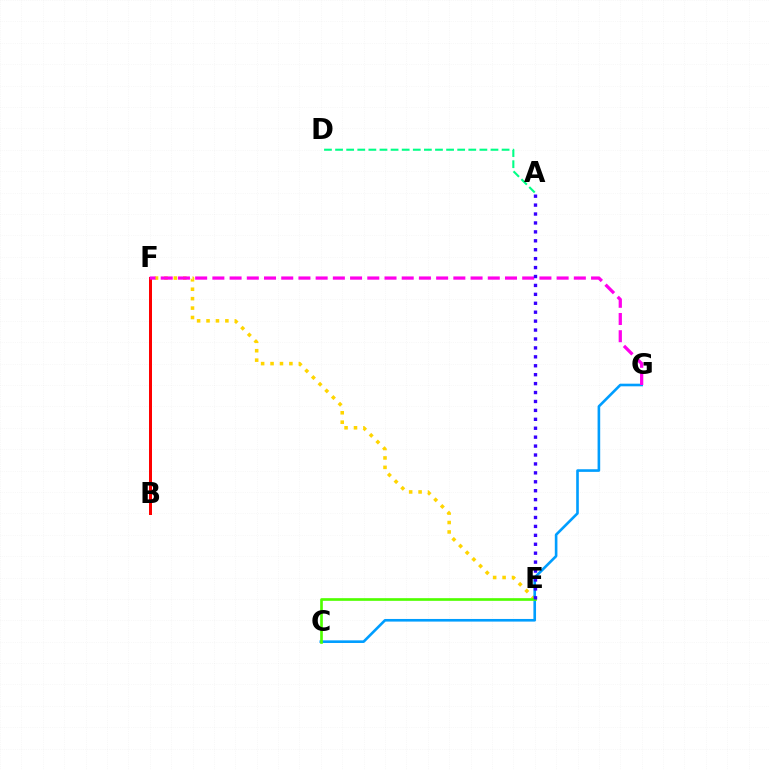{('E', 'F'): [{'color': '#ffd500', 'line_style': 'dotted', 'thickness': 2.56}], ('B', 'F'): [{'color': '#ff0000', 'line_style': 'solid', 'thickness': 2.16}], ('C', 'G'): [{'color': '#009eff', 'line_style': 'solid', 'thickness': 1.89}], ('C', 'E'): [{'color': '#4fff00', 'line_style': 'solid', 'thickness': 1.92}], ('F', 'G'): [{'color': '#ff00ed', 'line_style': 'dashed', 'thickness': 2.34}], ('A', 'E'): [{'color': '#3700ff', 'line_style': 'dotted', 'thickness': 2.42}], ('A', 'D'): [{'color': '#00ff86', 'line_style': 'dashed', 'thickness': 1.51}]}